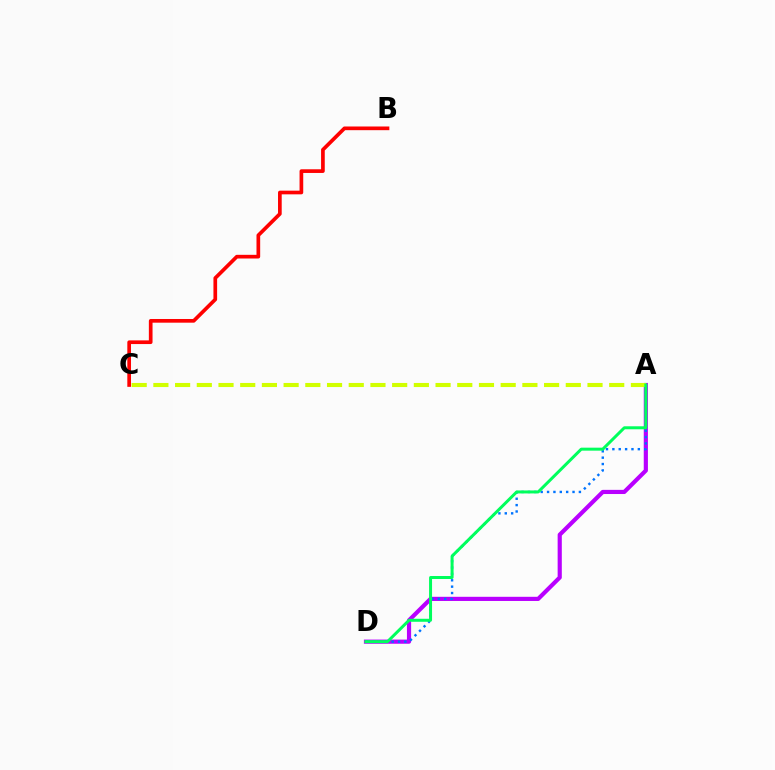{('A', 'D'): [{'color': '#b900ff', 'line_style': 'solid', 'thickness': 3.0}, {'color': '#0074ff', 'line_style': 'dotted', 'thickness': 1.73}, {'color': '#00ff5c', 'line_style': 'solid', 'thickness': 2.15}], ('B', 'C'): [{'color': '#ff0000', 'line_style': 'solid', 'thickness': 2.65}], ('A', 'C'): [{'color': '#d1ff00', 'line_style': 'dashed', 'thickness': 2.95}]}